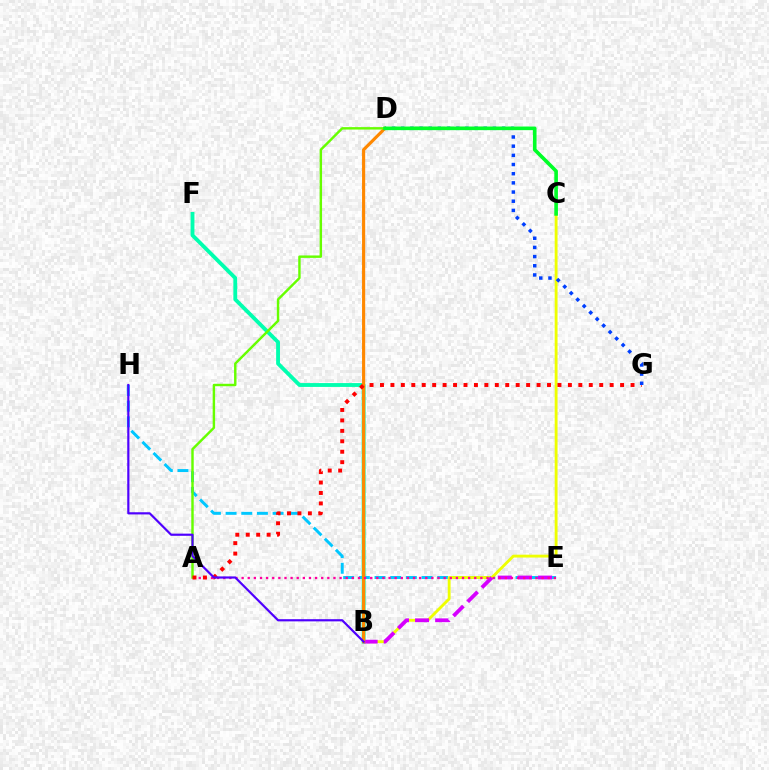{('E', 'H'): [{'color': '#00c7ff', 'line_style': 'dashed', 'thickness': 2.13}], ('B', 'C'): [{'color': '#eeff00', 'line_style': 'solid', 'thickness': 2.05}], ('B', 'F'): [{'color': '#00ffaf', 'line_style': 'solid', 'thickness': 2.77}], ('B', 'E'): [{'color': '#d600ff', 'line_style': 'dashed', 'thickness': 2.73}], ('B', 'D'): [{'color': '#ff8800', 'line_style': 'solid', 'thickness': 2.26}], ('A', 'D'): [{'color': '#66ff00', 'line_style': 'solid', 'thickness': 1.75}], ('A', 'E'): [{'color': '#ff00a0', 'line_style': 'dotted', 'thickness': 1.66}], ('A', 'G'): [{'color': '#ff0000', 'line_style': 'dotted', 'thickness': 2.84}], ('D', 'G'): [{'color': '#003fff', 'line_style': 'dotted', 'thickness': 2.49}], ('C', 'D'): [{'color': '#00ff27', 'line_style': 'solid', 'thickness': 2.61}], ('B', 'H'): [{'color': '#4f00ff', 'line_style': 'solid', 'thickness': 1.57}]}